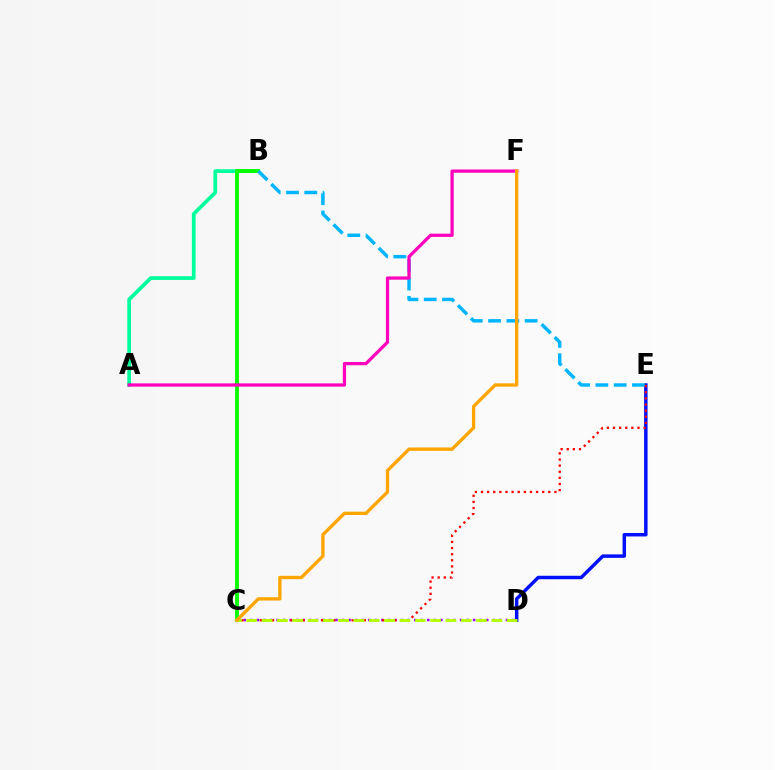{('A', 'B'): [{'color': '#00ff9d', 'line_style': 'solid', 'thickness': 2.69}], ('C', 'D'): [{'color': '#9b00ff', 'line_style': 'dotted', 'thickness': 1.78}, {'color': '#b3ff00', 'line_style': 'dashed', 'thickness': 2.08}], ('B', 'C'): [{'color': '#08ff00', 'line_style': 'solid', 'thickness': 2.76}], ('D', 'E'): [{'color': '#0010ff', 'line_style': 'solid', 'thickness': 2.49}], ('B', 'E'): [{'color': '#00b5ff', 'line_style': 'dashed', 'thickness': 2.49}], ('A', 'F'): [{'color': '#ff00bd', 'line_style': 'solid', 'thickness': 2.34}], ('C', 'E'): [{'color': '#ff0000', 'line_style': 'dotted', 'thickness': 1.66}], ('C', 'F'): [{'color': '#ffa500', 'line_style': 'solid', 'thickness': 2.4}]}